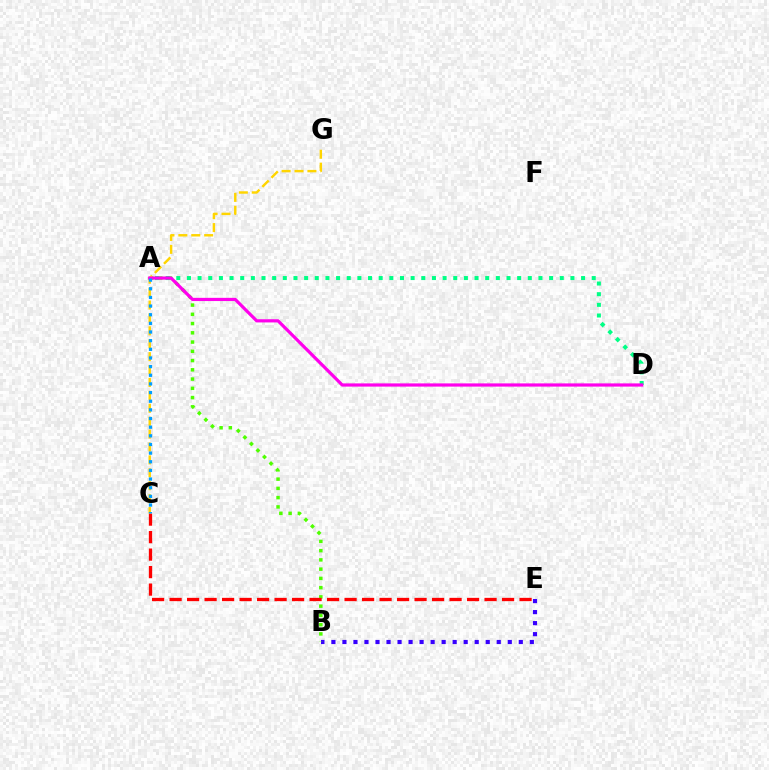{('B', 'E'): [{'color': '#3700ff', 'line_style': 'dotted', 'thickness': 2.99}], ('A', 'B'): [{'color': '#4fff00', 'line_style': 'dotted', 'thickness': 2.51}], ('A', 'D'): [{'color': '#00ff86', 'line_style': 'dotted', 'thickness': 2.89}, {'color': '#ff00ed', 'line_style': 'solid', 'thickness': 2.31}], ('C', 'E'): [{'color': '#ff0000', 'line_style': 'dashed', 'thickness': 2.38}], ('C', 'G'): [{'color': '#ffd500', 'line_style': 'dashed', 'thickness': 1.75}], ('A', 'C'): [{'color': '#009eff', 'line_style': 'dotted', 'thickness': 2.35}]}